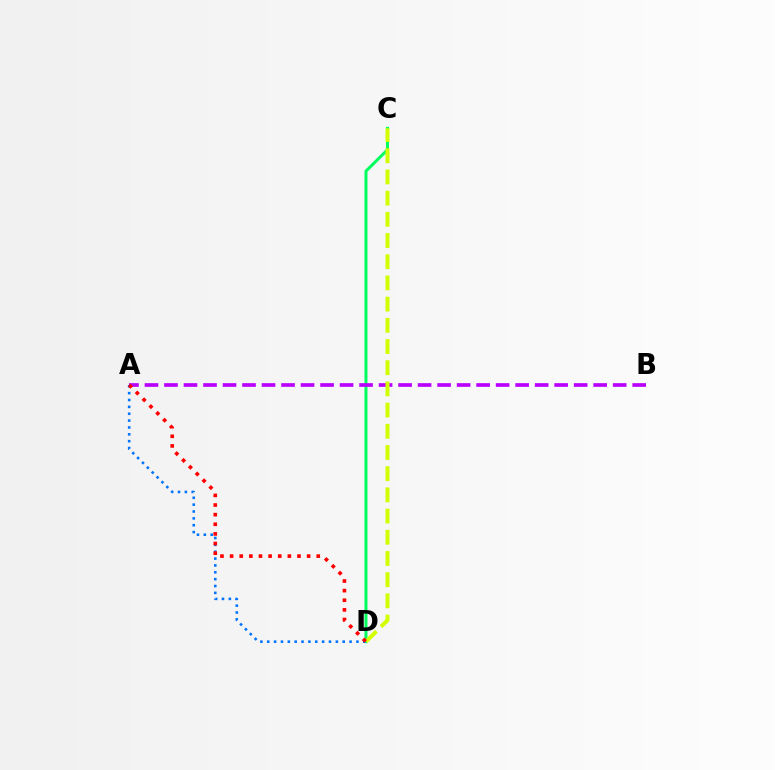{('C', 'D'): [{'color': '#00ff5c', 'line_style': 'solid', 'thickness': 2.16}, {'color': '#d1ff00', 'line_style': 'dashed', 'thickness': 2.88}], ('A', 'B'): [{'color': '#b900ff', 'line_style': 'dashed', 'thickness': 2.65}], ('A', 'D'): [{'color': '#0074ff', 'line_style': 'dotted', 'thickness': 1.86}, {'color': '#ff0000', 'line_style': 'dotted', 'thickness': 2.62}]}